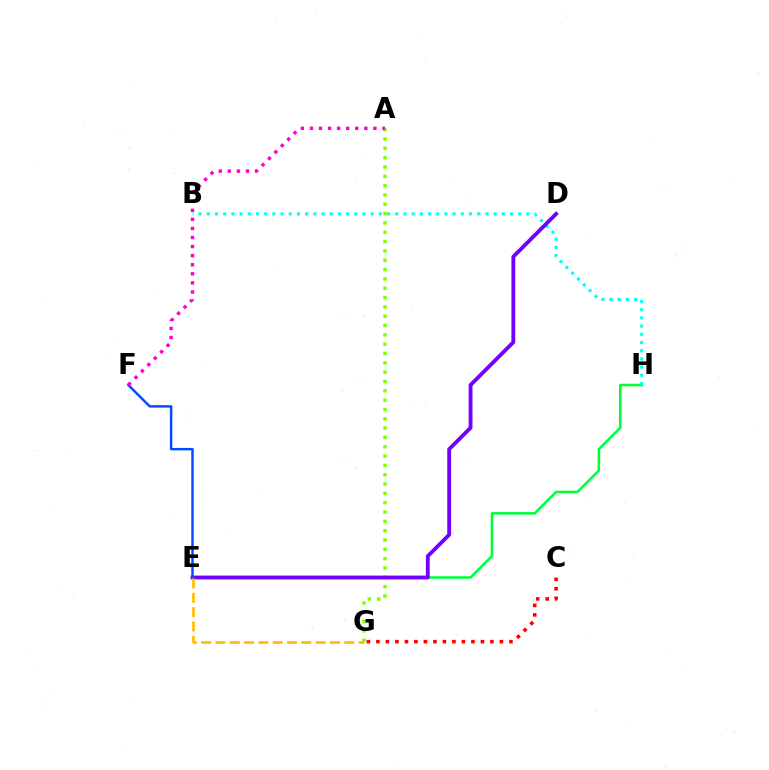{('A', 'G'): [{'color': '#84ff00', 'line_style': 'dotted', 'thickness': 2.53}], ('E', 'H'): [{'color': '#00ff39', 'line_style': 'solid', 'thickness': 1.84}], ('C', 'G'): [{'color': '#ff0000', 'line_style': 'dotted', 'thickness': 2.58}], ('B', 'H'): [{'color': '#00fff6', 'line_style': 'dotted', 'thickness': 2.23}], ('D', 'E'): [{'color': '#7200ff', 'line_style': 'solid', 'thickness': 2.76}], ('E', 'F'): [{'color': '#004bff', 'line_style': 'solid', 'thickness': 1.76}], ('E', 'G'): [{'color': '#ffbd00', 'line_style': 'dashed', 'thickness': 1.95}], ('A', 'F'): [{'color': '#ff00cf', 'line_style': 'dotted', 'thickness': 2.46}]}